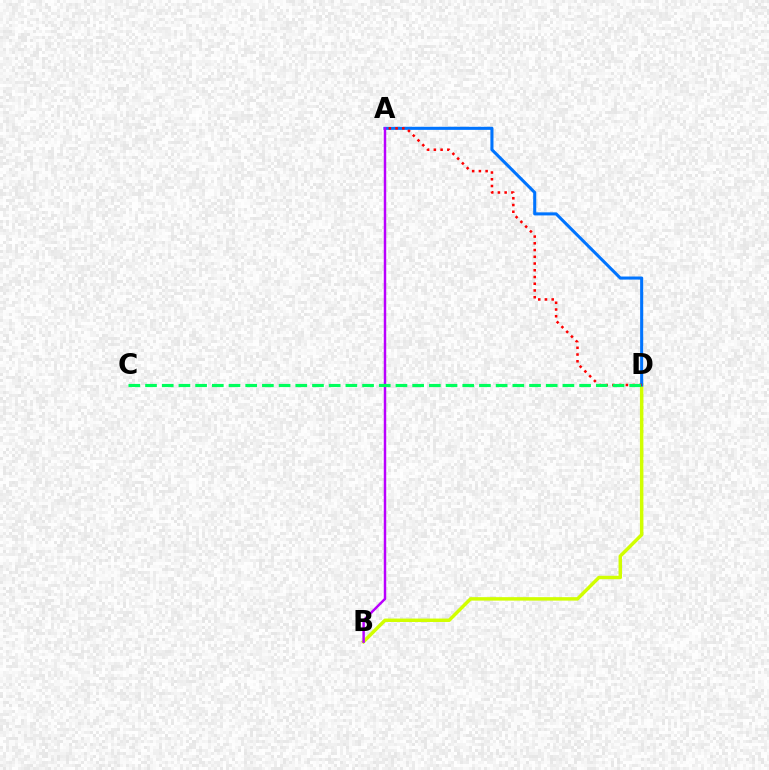{('B', 'D'): [{'color': '#d1ff00', 'line_style': 'solid', 'thickness': 2.49}], ('A', 'D'): [{'color': '#0074ff', 'line_style': 'solid', 'thickness': 2.21}, {'color': '#ff0000', 'line_style': 'dotted', 'thickness': 1.83}], ('A', 'B'): [{'color': '#b900ff', 'line_style': 'solid', 'thickness': 1.77}], ('C', 'D'): [{'color': '#00ff5c', 'line_style': 'dashed', 'thickness': 2.27}]}